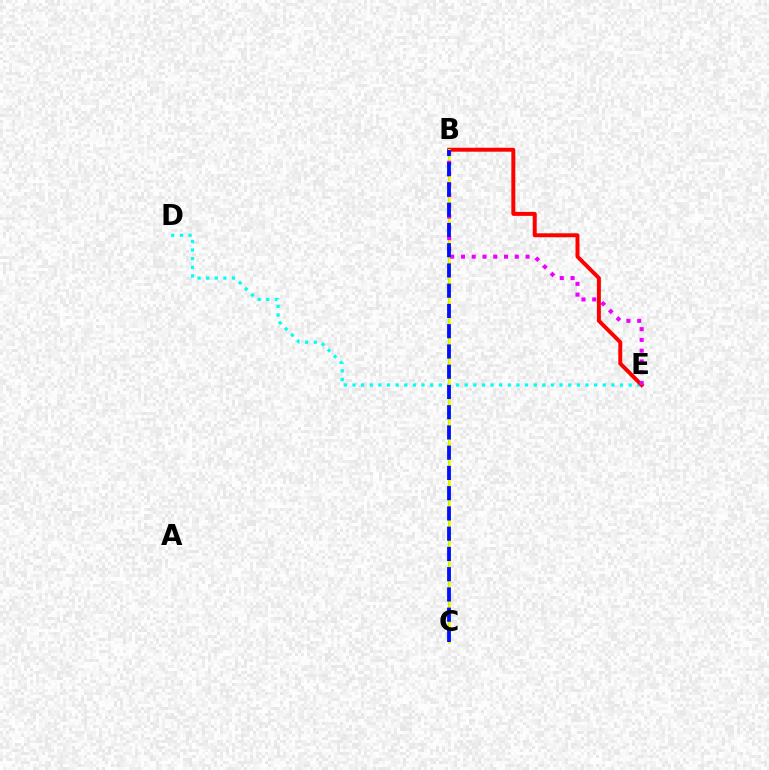{('D', 'E'): [{'color': '#00fff6', 'line_style': 'dotted', 'thickness': 2.34}], ('B', 'E'): [{'color': '#ff0000', 'line_style': 'solid', 'thickness': 2.85}, {'color': '#ee00ff', 'line_style': 'dotted', 'thickness': 2.93}], ('B', 'C'): [{'color': '#08ff00', 'line_style': 'solid', 'thickness': 1.54}, {'color': '#fcf500', 'line_style': 'solid', 'thickness': 1.82}, {'color': '#0010ff', 'line_style': 'dashed', 'thickness': 2.75}]}